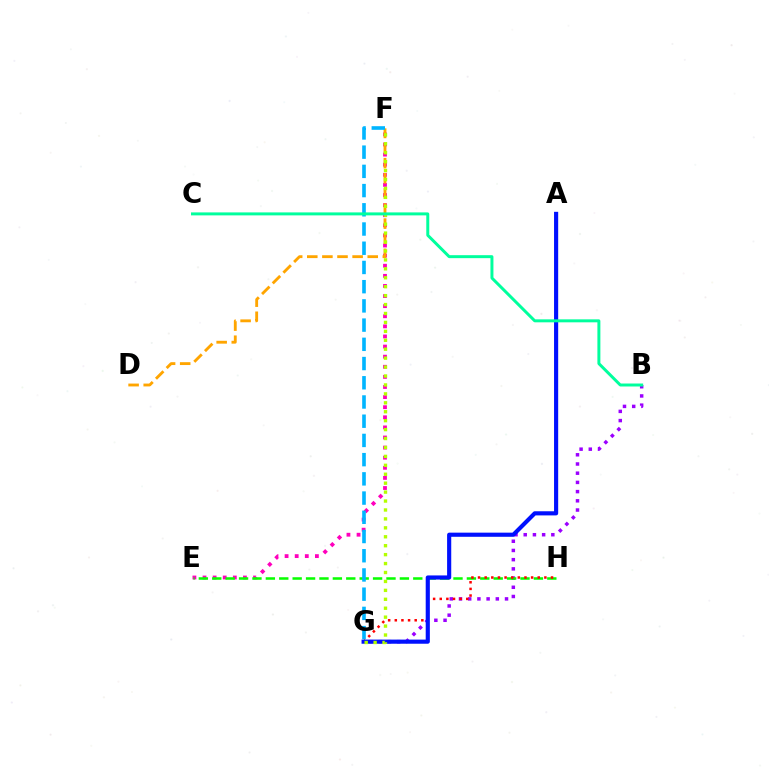{('B', 'G'): [{'color': '#9b00ff', 'line_style': 'dotted', 'thickness': 2.5}], ('E', 'F'): [{'color': '#ff00bd', 'line_style': 'dotted', 'thickness': 2.75}], ('E', 'H'): [{'color': '#08ff00', 'line_style': 'dashed', 'thickness': 1.82}], ('G', 'H'): [{'color': '#ff0000', 'line_style': 'dotted', 'thickness': 1.8}], ('D', 'F'): [{'color': '#ffa500', 'line_style': 'dashed', 'thickness': 2.05}], ('A', 'G'): [{'color': '#0010ff', 'line_style': 'solid', 'thickness': 2.98}], ('F', 'G'): [{'color': '#00b5ff', 'line_style': 'dashed', 'thickness': 2.61}, {'color': '#b3ff00', 'line_style': 'dotted', 'thickness': 2.43}], ('B', 'C'): [{'color': '#00ff9d', 'line_style': 'solid', 'thickness': 2.14}]}